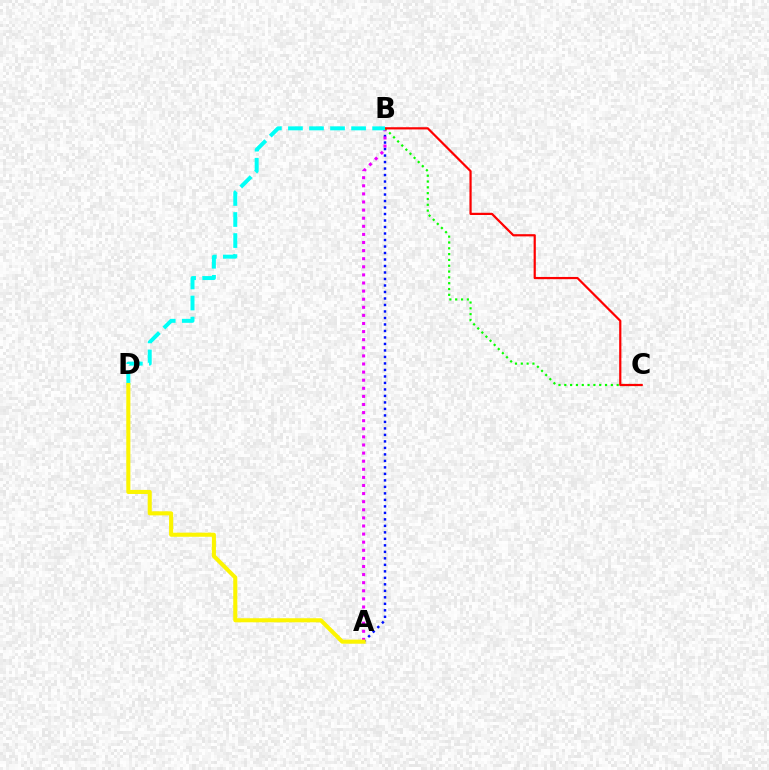{('A', 'B'): [{'color': '#0010ff', 'line_style': 'dotted', 'thickness': 1.77}, {'color': '#ee00ff', 'line_style': 'dotted', 'thickness': 2.2}], ('B', 'C'): [{'color': '#08ff00', 'line_style': 'dotted', 'thickness': 1.58}, {'color': '#ff0000', 'line_style': 'solid', 'thickness': 1.59}], ('B', 'D'): [{'color': '#00fff6', 'line_style': 'dashed', 'thickness': 2.86}], ('A', 'D'): [{'color': '#fcf500', 'line_style': 'solid', 'thickness': 2.93}]}